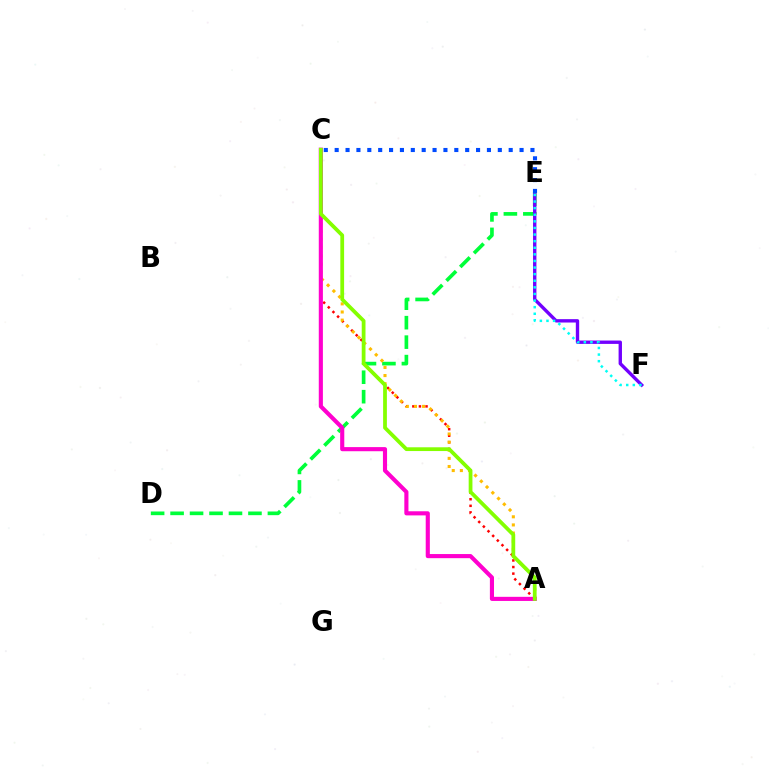{('D', 'E'): [{'color': '#00ff39', 'line_style': 'dashed', 'thickness': 2.64}], ('A', 'C'): [{'color': '#ff0000', 'line_style': 'dotted', 'thickness': 1.79}, {'color': '#ffbd00', 'line_style': 'dotted', 'thickness': 2.21}, {'color': '#ff00cf', 'line_style': 'solid', 'thickness': 2.97}, {'color': '#84ff00', 'line_style': 'solid', 'thickness': 2.71}], ('E', 'F'): [{'color': '#7200ff', 'line_style': 'solid', 'thickness': 2.43}, {'color': '#00fff6', 'line_style': 'dotted', 'thickness': 1.79}], ('C', 'E'): [{'color': '#004bff', 'line_style': 'dotted', 'thickness': 2.95}]}